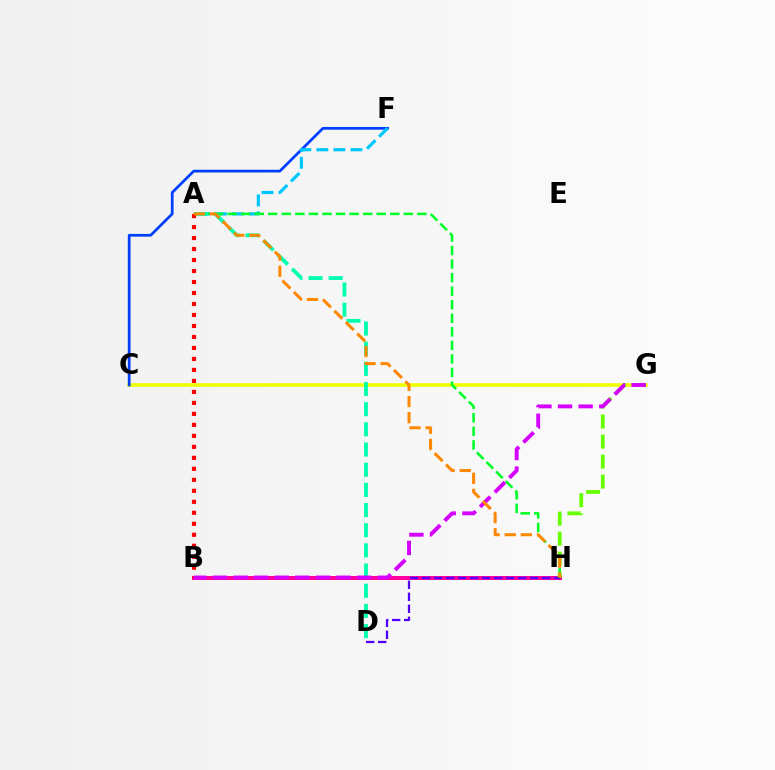{('B', 'H'): [{'color': '#ff00a0', 'line_style': 'solid', 'thickness': 2.88}], ('D', 'H'): [{'color': '#4f00ff', 'line_style': 'dashed', 'thickness': 1.63}], ('C', 'G'): [{'color': '#eeff00', 'line_style': 'solid', 'thickness': 2.57}], ('C', 'F'): [{'color': '#003fff', 'line_style': 'solid', 'thickness': 1.97}], ('A', 'F'): [{'color': '#00c7ff', 'line_style': 'dashed', 'thickness': 2.31}], ('A', 'H'): [{'color': '#00ff27', 'line_style': 'dashed', 'thickness': 1.84}, {'color': '#ff8800', 'line_style': 'dashed', 'thickness': 2.19}], ('G', 'H'): [{'color': '#66ff00', 'line_style': 'dashed', 'thickness': 2.72}], ('A', 'D'): [{'color': '#00ffaf', 'line_style': 'dashed', 'thickness': 2.74}], ('A', 'B'): [{'color': '#ff0000', 'line_style': 'dotted', 'thickness': 2.99}], ('B', 'G'): [{'color': '#d600ff', 'line_style': 'dashed', 'thickness': 2.8}]}